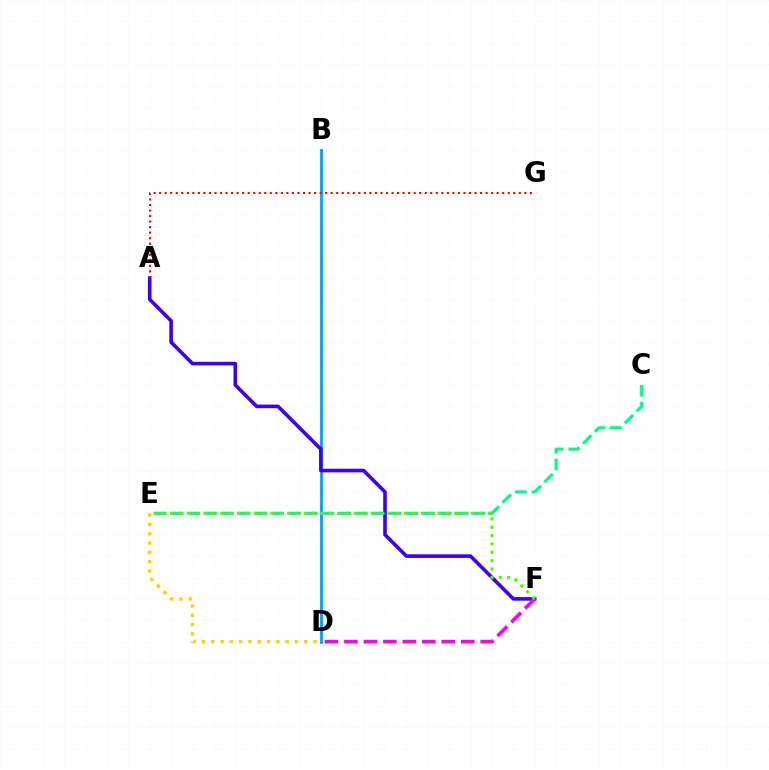{('B', 'D'): [{'color': '#009eff', 'line_style': 'solid', 'thickness': 2.01}], ('A', 'F'): [{'color': '#3700ff', 'line_style': 'solid', 'thickness': 2.58}], ('A', 'G'): [{'color': '#ff0000', 'line_style': 'dotted', 'thickness': 1.5}], ('C', 'E'): [{'color': '#00ff86', 'line_style': 'dashed', 'thickness': 2.28}], ('D', 'F'): [{'color': '#ff00ed', 'line_style': 'dashed', 'thickness': 2.65}], ('E', 'F'): [{'color': '#4fff00', 'line_style': 'dotted', 'thickness': 2.27}], ('D', 'E'): [{'color': '#ffd500', 'line_style': 'dotted', 'thickness': 2.53}]}